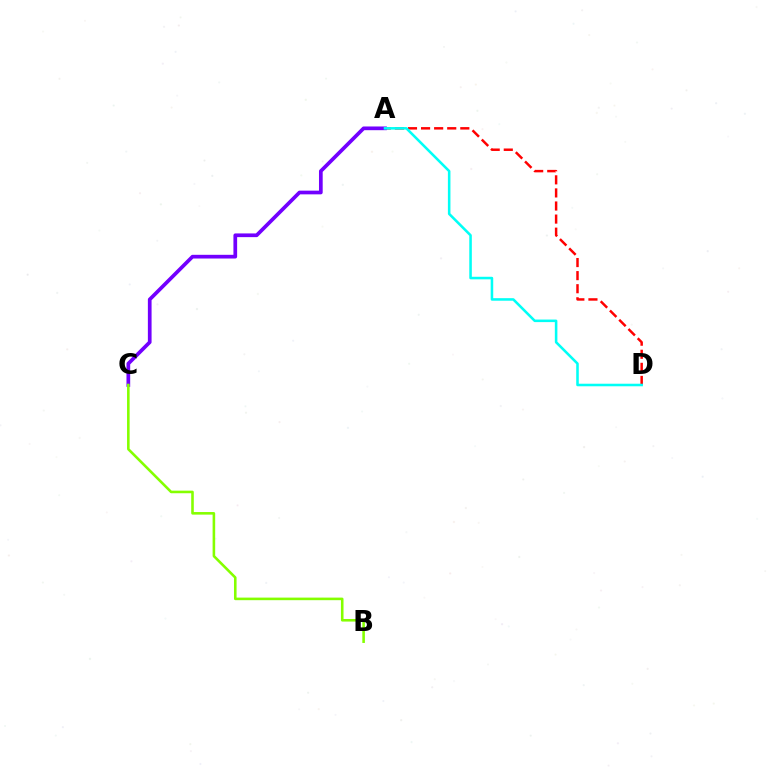{('A', 'D'): [{'color': '#ff0000', 'line_style': 'dashed', 'thickness': 1.78}, {'color': '#00fff6', 'line_style': 'solid', 'thickness': 1.84}], ('A', 'C'): [{'color': '#7200ff', 'line_style': 'solid', 'thickness': 2.67}], ('B', 'C'): [{'color': '#84ff00', 'line_style': 'solid', 'thickness': 1.86}]}